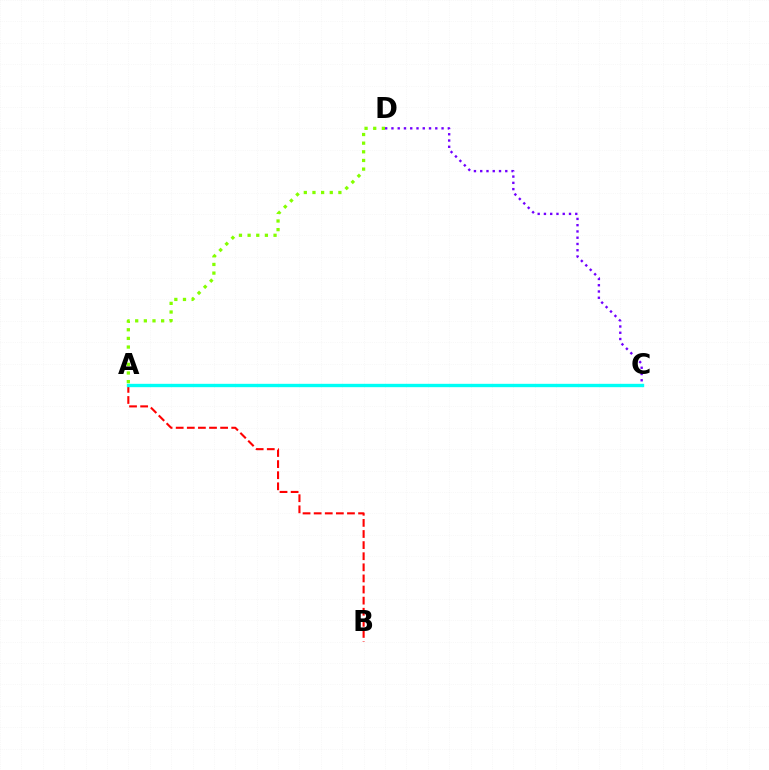{('A', 'D'): [{'color': '#84ff00', 'line_style': 'dotted', 'thickness': 2.35}], ('C', 'D'): [{'color': '#7200ff', 'line_style': 'dotted', 'thickness': 1.7}], ('A', 'B'): [{'color': '#ff0000', 'line_style': 'dashed', 'thickness': 1.51}], ('A', 'C'): [{'color': '#00fff6', 'line_style': 'solid', 'thickness': 2.42}]}